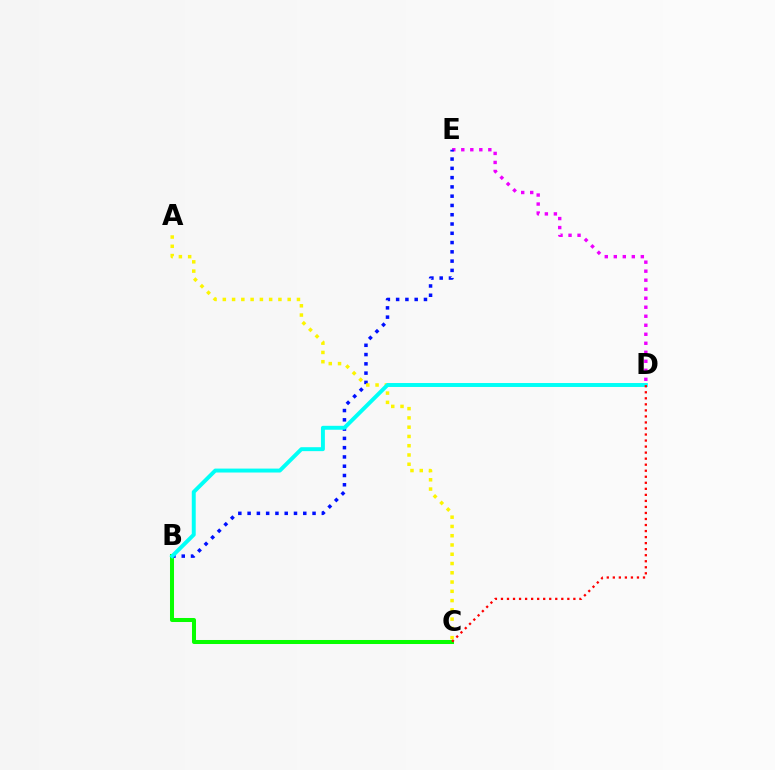{('D', 'E'): [{'color': '#ee00ff', 'line_style': 'dotted', 'thickness': 2.45}], ('B', 'C'): [{'color': '#08ff00', 'line_style': 'solid', 'thickness': 2.9}], ('B', 'E'): [{'color': '#0010ff', 'line_style': 'dotted', 'thickness': 2.52}], ('A', 'C'): [{'color': '#fcf500', 'line_style': 'dotted', 'thickness': 2.52}], ('B', 'D'): [{'color': '#00fff6', 'line_style': 'solid', 'thickness': 2.84}], ('C', 'D'): [{'color': '#ff0000', 'line_style': 'dotted', 'thickness': 1.64}]}